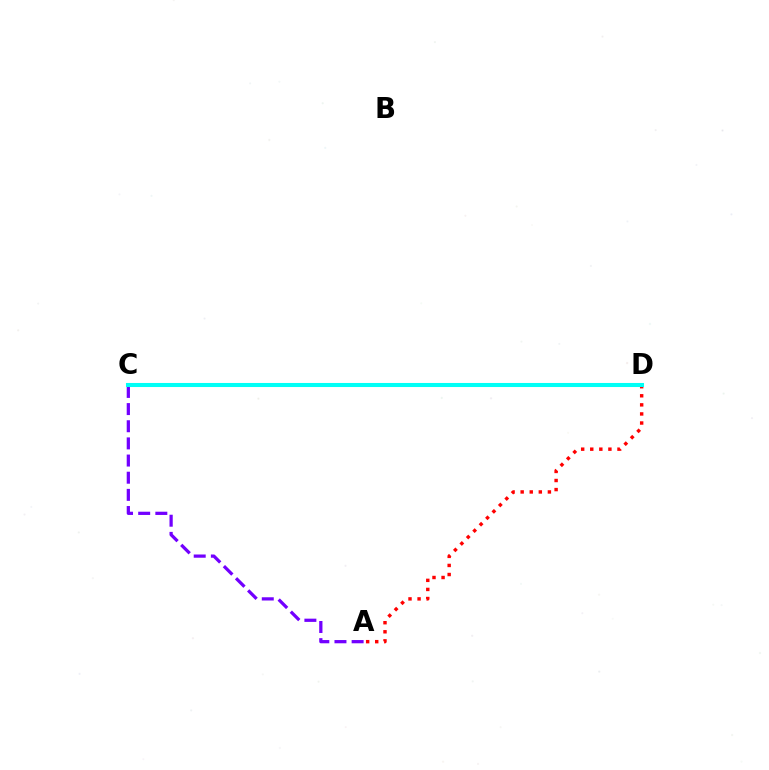{('C', 'D'): [{'color': '#84ff00', 'line_style': 'dotted', 'thickness': 1.71}, {'color': '#00fff6', 'line_style': 'solid', 'thickness': 2.92}], ('A', 'D'): [{'color': '#ff0000', 'line_style': 'dotted', 'thickness': 2.47}], ('A', 'C'): [{'color': '#7200ff', 'line_style': 'dashed', 'thickness': 2.33}]}